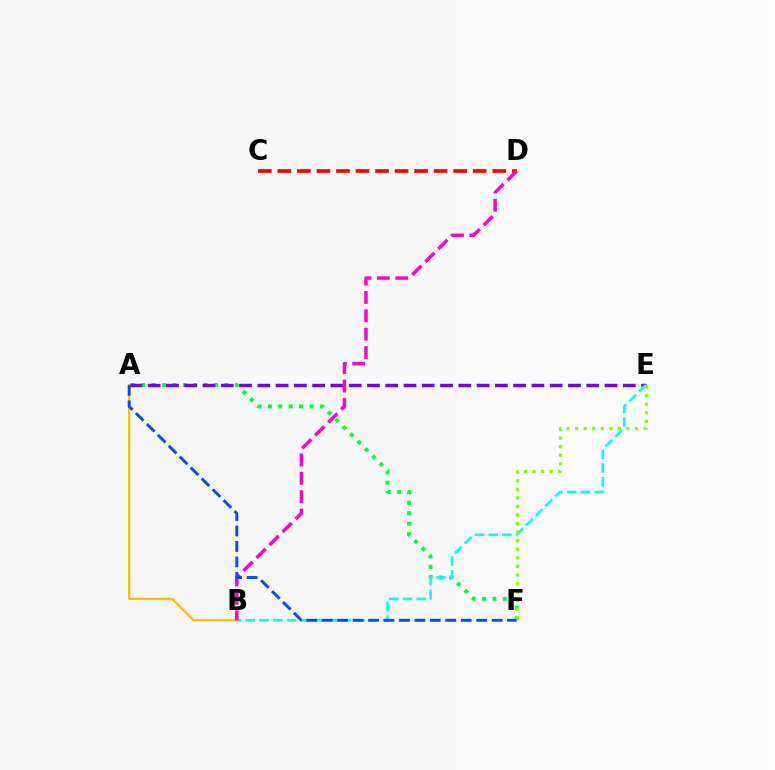{('A', 'F'): [{'color': '#00ff39', 'line_style': 'dotted', 'thickness': 2.83}, {'color': '#004bff', 'line_style': 'dashed', 'thickness': 2.1}], ('A', 'E'): [{'color': '#7200ff', 'line_style': 'dashed', 'thickness': 2.48}], ('C', 'D'): [{'color': '#ff0000', 'line_style': 'dashed', 'thickness': 2.65}], ('B', 'E'): [{'color': '#00fff6', 'line_style': 'dashed', 'thickness': 1.87}], ('A', 'B'): [{'color': '#ffbd00', 'line_style': 'solid', 'thickness': 1.61}], ('B', 'D'): [{'color': '#ff00cf', 'line_style': 'dashed', 'thickness': 2.49}], ('E', 'F'): [{'color': '#84ff00', 'line_style': 'dotted', 'thickness': 2.33}]}